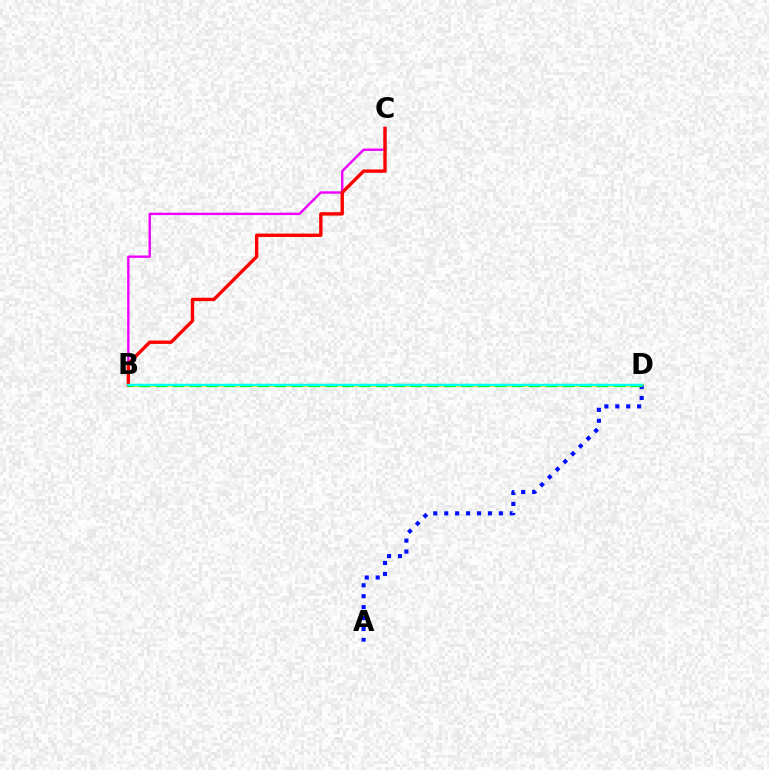{('B', 'D'): [{'color': '#fcf500', 'line_style': 'solid', 'thickness': 2.16}, {'color': '#08ff00', 'line_style': 'dashed', 'thickness': 2.31}, {'color': '#00fff6', 'line_style': 'solid', 'thickness': 1.71}], ('B', 'C'): [{'color': '#ee00ff', 'line_style': 'solid', 'thickness': 1.72}, {'color': '#ff0000', 'line_style': 'solid', 'thickness': 2.43}], ('A', 'D'): [{'color': '#0010ff', 'line_style': 'dotted', 'thickness': 2.97}]}